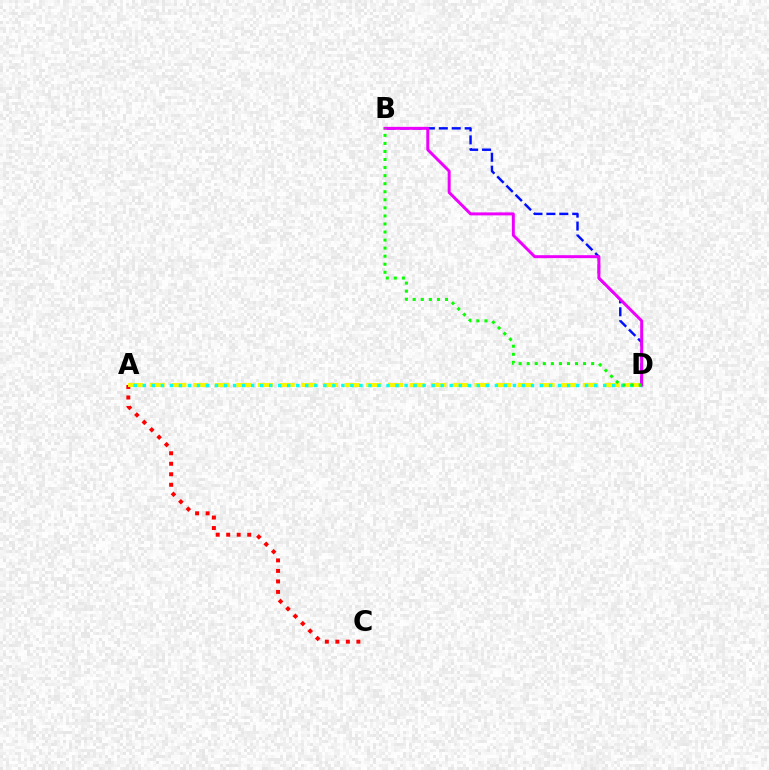{('A', 'C'): [{'color': '#ff0000', 'line_style': 'dotted', 'thickness': 2.85}], ('A', 'D'): [{'color': '#fcf500', 'line_style': 'dashed', 'thickness': 2.94}, {'color': '#00fff6', 'line_style': 'dotted', 'thickness': 2.45}], ('B', 'D'): [{'color': '#0010ff', 'line_style': 'dashed', 'thickness': 1.76}, {'color': '#ee00ff', 'line_style': 'solid', 'thickness': 2.13}, {'color': '#08ff00', 'line_style': 'dotted', 'thickness': 2.19}]}